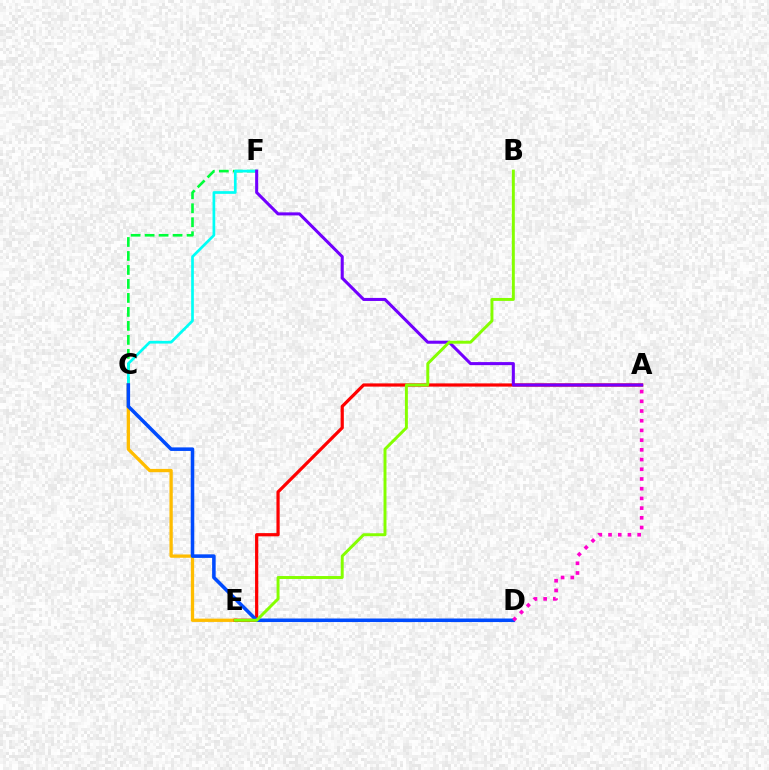{('C', 'F'): [{'color': '#00ff39', 'line_style': 'dashed', 'thickness': 1.9}, {'color': '#00fff6', 'line_style': 'solid', 'thickness': 1.94}], ('C', 'E'): [{'color': '#ffbd00', 'line_style': 'solid', 'thickness': 2.37}], ('A', 'E'): [{'color': '#ff0000', 'line_style': 'solid', 'thickness': 2.31}], ('A', 'F'): [{'color': '#7200ff', 'line_style': 'solid', 'thickness': 2.19}], ('C', 'D'): [{'color': '#004bff', 'line_style': 'solid', 'thickness': 2.55}], ('B', 'E'): [{'color': '#84ff00', 'line_style': 'solid', 'thickness': 2.12}], ('A', 'D'): [{'color': '#ff00cf', 'line_style': 'dotted', 'thickness': 2.64}]}